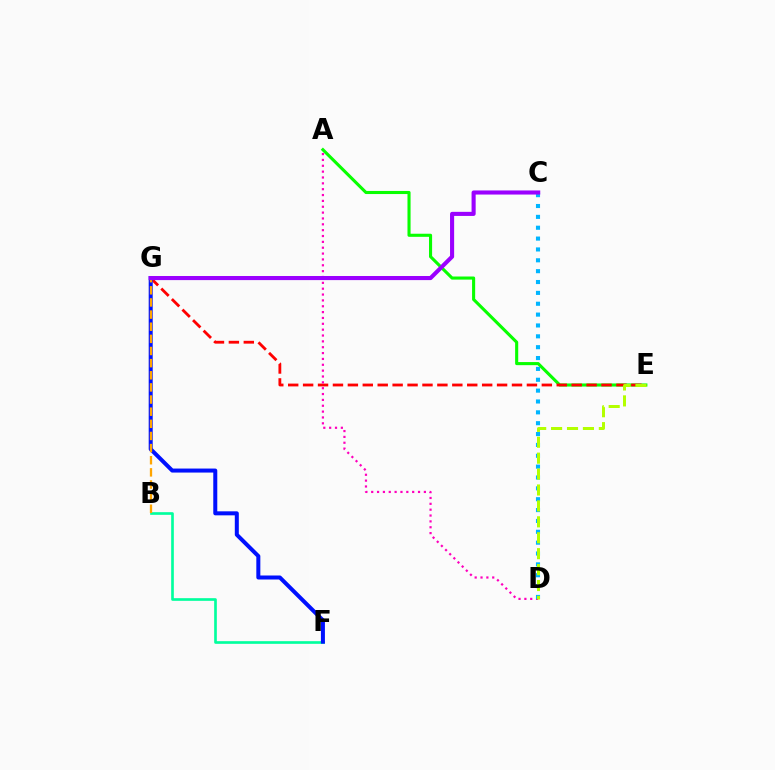{('A', 'E'): [{'color': '#08ff00', 'line_style': 'solid', 'thickness': 2.23}], ('E', 'G'): [{'color': '#ff0000', 'line_style': 'dashed', 'thickness': 2.03}], ('A', 'D'): [{'color': '#ff00bd', 'line_style': 'dotted', 'thickness': 1.59}], ('B', 'F'): [{'color': '#00ff9d', 'line_style': 'solid', 'thickness': 1.91}], ('F', 'G'): [{'color': '#0010ff', 'line_style': 'solid', 'thickness': 2.89}], ('C', 'D'): [{'color': '#00b5ff', 'line_style': 'dotted', 'thickness': 2.95}], ('B', 'G'): [{'color': '#ffa500', 'line_style': 'dashed', 'thickness': 1.65}], ('C', 'G'): [{'color': '#9b00ff', 'line_style': 'solid', 'thickness': 2.95}], ('D', 'E'): [{'color': '#b3ff00', 'line_style': 'dashed', 'thickness': 2.16}]}